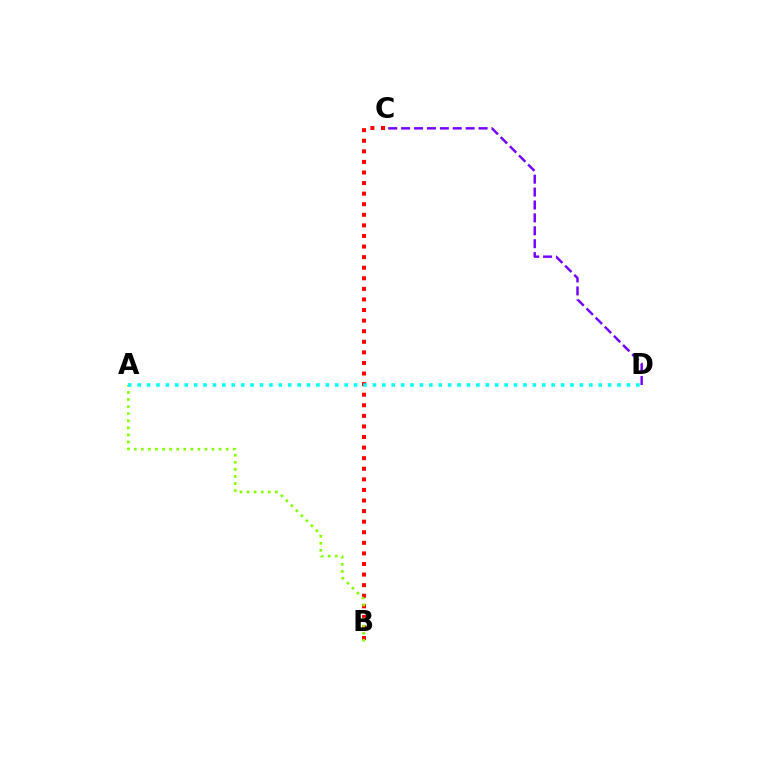{('B', 'C'): [{'color': '#ff0000', 'line_style': 'dotted', 'thickness': 2.87}], ('A', 'B'): [{'color': '#84ff00', 'line_style': 'dotted', 'thickness': 1.92}], ('A', 'D'): [{'color': '#00fff6', 'line_style': 'dotted', 'thickness': 2.56}], ('C', 'D'): [{'color': '#7200ff', 'line_style': 'dashed', 'thickness': 1.75}]}